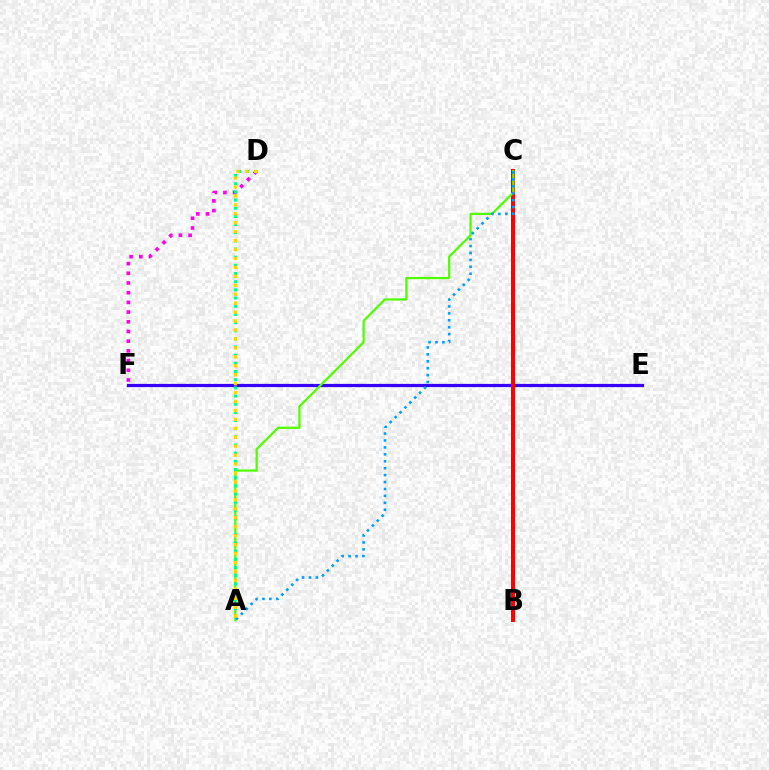{('D', 'F'): [{'color': '#ff00ed', 'line_style': 'dotted', 'thickness': 2.63}], ('E', 'F'): [{'color': '#3700ff', 'line_style': 'solid', 'thickness': 2.31}], ('B', 'C'): [{'color': '#ff0000', 'line_style': 'solid', 'thickness': 2.91}], ('A', 'C'): [{'color': '#4fff00', 'line_style': 'solid', 'thickness': 1.61}, {'color': '#009eff', 'line_style': 'dotted', 'thickness': 1.88}], ('A', 'D'): [{'color': '#00ff86', 'line_style': 'dotted', 'thickness': 2.22}, {'color': '#ffd500', 'line_style': 'dotted', 'thickness': 2.43}]}